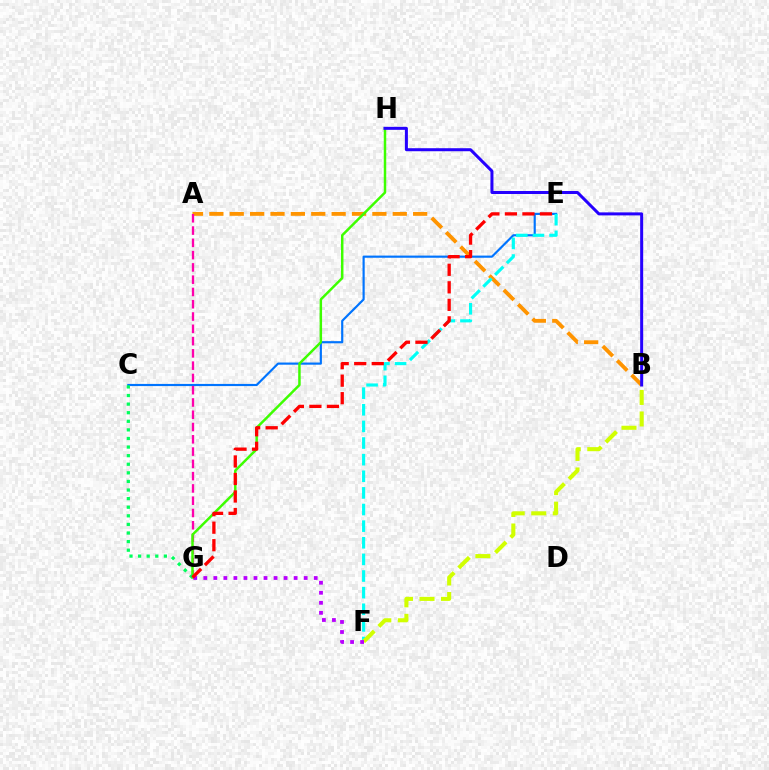{('A', 'B'): [{'color': '#ff9400', 'line_style': 'dashed', 'thickness': 2.77}], ('C', 'E'): [{'color': '#0074ff', 'line_style': 'solid', 'thickness': 1.56}], ('A', 'G'): [{'color': '#ff00ac', 'line_style': 'dashed', 'thickness': 1.67}], ('E', 'F'): [{'color': '#00fff6', 'line_style': 'dashed', 'thickness': 2.26}], ('B', 'F'): [{'color': '#d1ff00', 'line_style': 'dashed', 'thickness': 2.92}], ('G', 'H'): [{'color': '#3dff00', 'line_style': 'solid', 'thickness': 1.78}], ('B', 'H'): [{'color': '#2500ff', 'line_style': 'solid', 'thickness': 2.17}], ('F', 'G'): [{'color': '#b900ff', 'line_style': 'dotted', 'thickness': 2.73}], ('C', 'G'): [{'color': '#00ff5c', 'line_style': 'dotted', 'thickness': 2.33}], ('E', 'G'): [{'color': '#ff0000', 'line_style': 'dashed', 'thickness': 2.38}]}